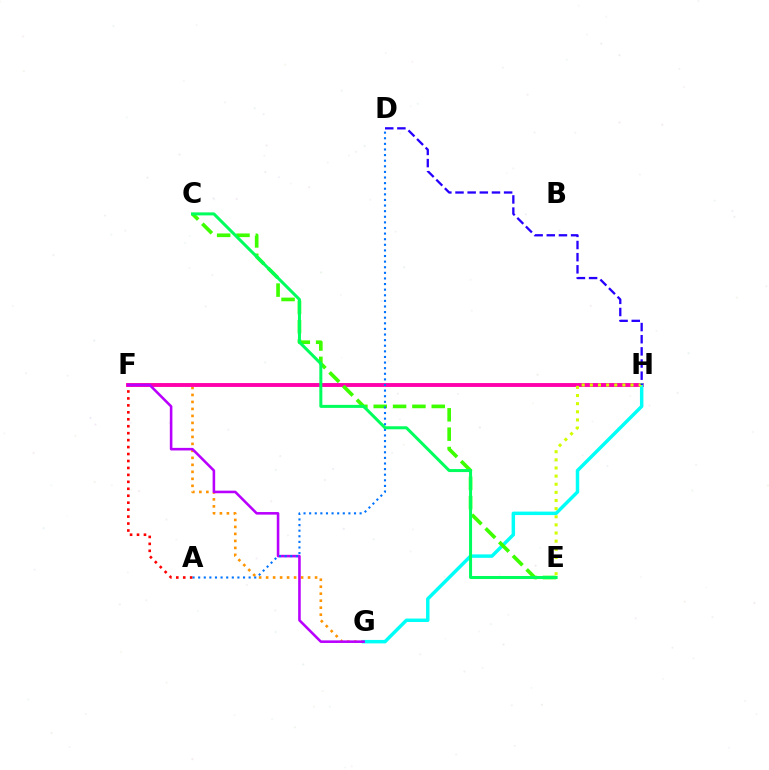{('F', 'G'): [{'color': '#ff9400', 'line_style': 'dotted', 'thickness': 1.9}, {'color': '#b900ff', 'line_style': 'solid', 'thickness': 1.86}], ('F', 'H'): [{'color': '#ff00ac', 'line_style': 'solid', 'thickness': 2.79}], ('A', 'F'): [{'color': '#ff0000', 'line_style': 'dotted', 'thickness': 1.89}], ('G', 'H'): [{'color': '#00fff6', 'line_style': 'solid', 'thickness': 2.49}], ('C', 'E'): [{'color': '#3dff00', 'line_style': 'dashed', 'thickness': 2.63}, {'color': '#00ff5c', 'line_style': 'solid', 'thickness': 2.17}], ('A', 'D'): [{'color': '#0074ff', 'line_style': 'dotted', 'thickness': 1.52}], ('E', 'H'): [{'color': '#d1ff00', 'line_style': 'dotted', 'thickness': 2.21}], ('D', 'H'): [{'color': '#2500ff', 'line_style': 'dashed', 'thickness': 1.65}]}